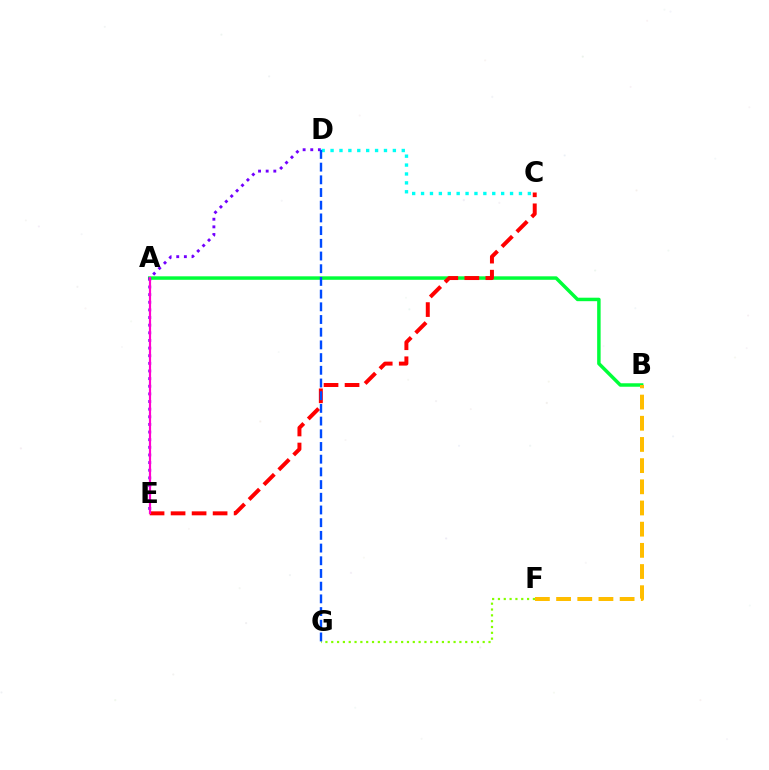{('A', 'B'): [{'color': '#00ff39', 'line_style': 'solid', 'thickness': 2.5}], ('C', 'E'): [{'color': '#ff0000', 'line_style': 'dashed', 'thickness': 2.85}], ('F', 'G'): [{'color': '#84ff00', 'line_style': 'dotted', 'thickness': 1.58}], ('D', 'E'): [{'color': '#7200ff', 'line_style': 'dotted', 'thickness': 2.07}], ('C', 'D'): [{'color': '#00fff6', 'line_style': 'dotted', 'thickness': 2.42}], ('A', 'E'): [{'color': '#ff00cf', 'line_style': 'solid', 'thickness': 1.58}], ('D', 'G'): [{'color': '#004bff', 'line_style': 'dashed', 'thickness': 1.73}], ('B', 'F'): [{'color': '#ffbd00', 'line_style': 'dashed', 'thickness': 2.88}]}